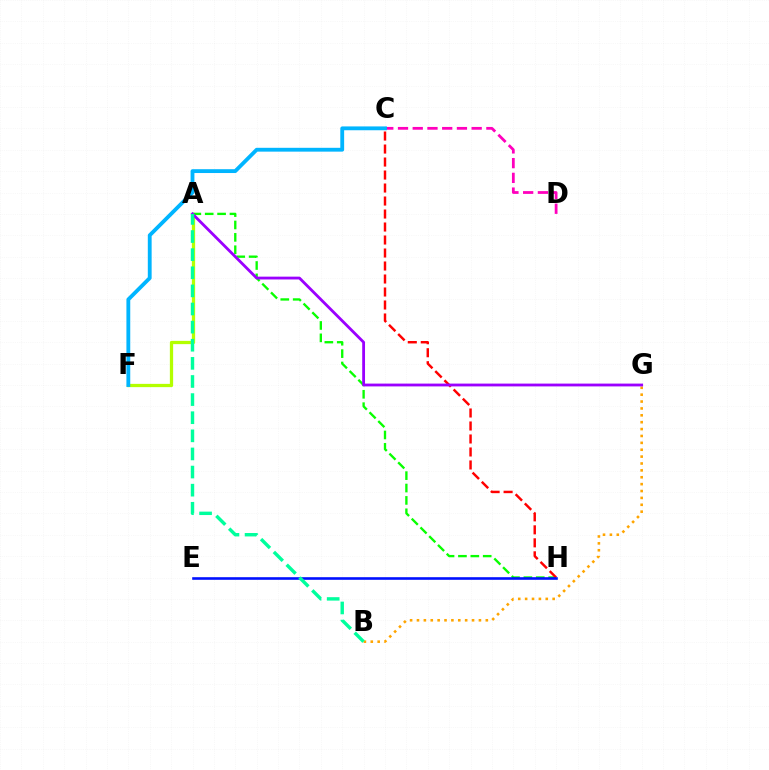{('B', 'G'): [{'color': '#ffa500', 'line_style': 'dotted', 'thickness': 1.87}], ('A', 'F'): [{'color': '#b3ff00', 'line_style': 'solid', 'thickness': 2.35}], ('A', 'H'): [{'color': '#08ff00', 'line_style': 'dashed', 'thickness': 1.68}], ('C', 'H'): [{'color': '#ff0000', 'line_style': 'dashed', 'thickness': 1.77}], ('A', 'G'): [{'color': '#9b00ff', 'line_style': 'solid', 'thickness': 2.03}], ('E', 'H'): [{'color': '#0010ff', 'line_style': 'solid', 'thickness': 1.88}], ('C', 'D'): [{'color': '#ff00bd', 'line_style': 'dashed', 'thickness': 2.0}], ('A', 'B'): [{'color': '#00ff9d', 'line_style': 'dashed', 'thickness': 2.46}], ('C', 'F'): [{'color': '#00b5ff', 'line_style': 'solid', 'thickness': 2.76}]}